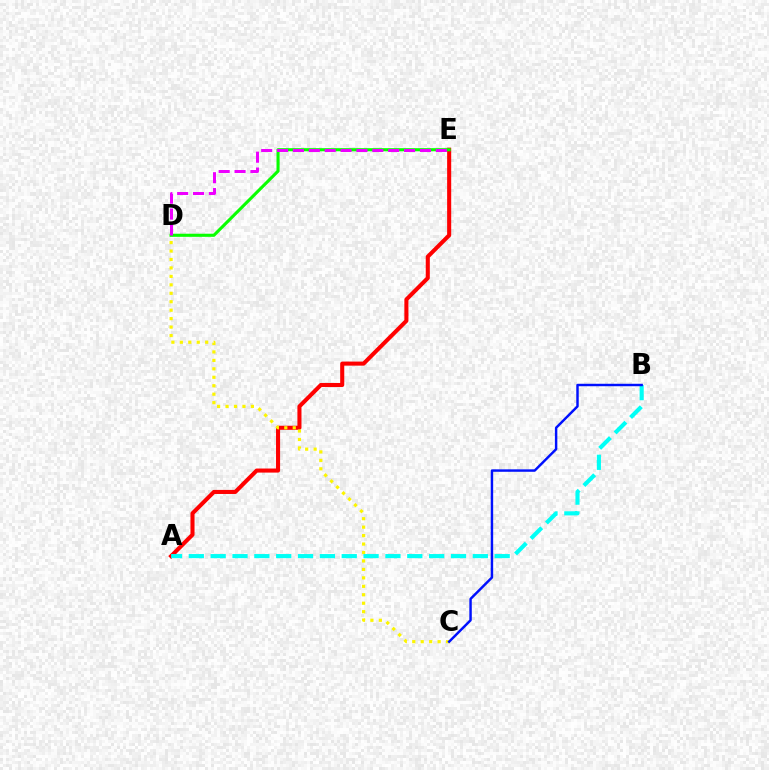{('A', 'E'): [{'color': '#ff0000', 'line_style': 'solid', 'thickness': 2.93}], ('C', 'D'): [{'color': '#fcf500', 'line_style': 'dotted', 'thickness': 2.3}], ('A', 'B'): [{'color': '#00fff6', 'line_style': 'dashed', 'thickness': 2.97}], ('D', 'E'): [{'color': '#08ff00', 'line_style': 'solid', 'thickness': 2.23}, {'color': '#ee00ff', 'line_style': 'dashed', 'thickness': 2.16}], ('B', 'C'): [{'color': '#0010ff', 'line_style': 'solid', 'thickness': 1.76}]}